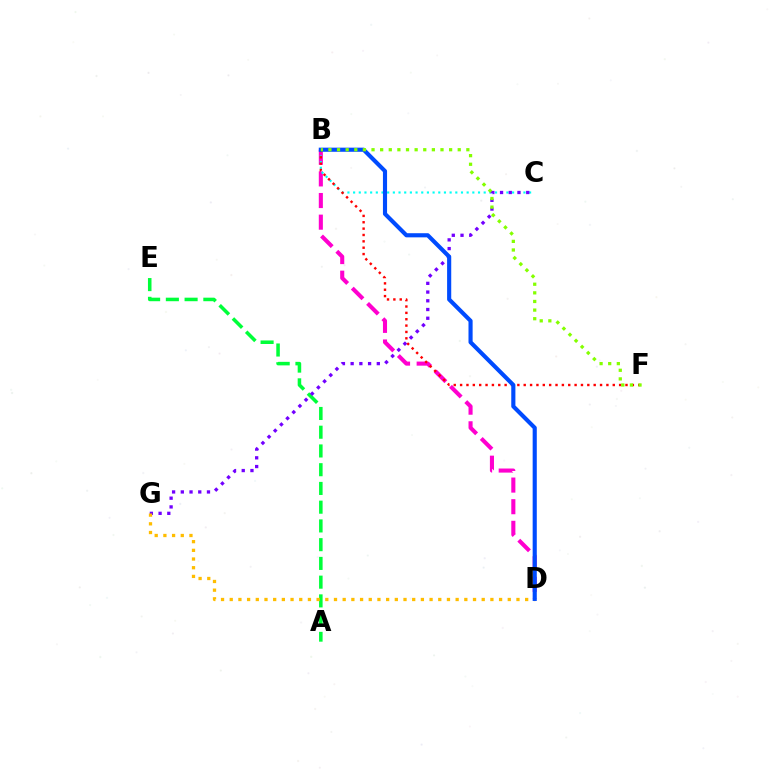{('B', 'D'): [{'color': '#ff00cf', 'line_style': 'dashed', 'thickness': 2.94}, {'color': '#004bff', 'line_style': 'solid', 'thickness': 2.97}], ('A', 'E'): [{'color': '#00ff39', 'line_style': 'dashed', 'thickness': 2.55}], ('B', 'C'): [{'color': '#00fff6', 'line_style': 'dotted', 'thickness': 1.54}], ('C', 'G'): [{'color': '#7200ff', 'line_style': 'dotted', 'thickness': 2.37}], ('B', 'F'): [{'color': '#ff0000', 'line_style': 'dotted', 'thickness': 1.73}, {'color': '#84ff00', 'line_style': 'dotted', 'thickness': 2.34}], ('D', 'G'): [{'color': '#ffbd00', 'line_style': 'dotted', 'thickness': 2.36}]}